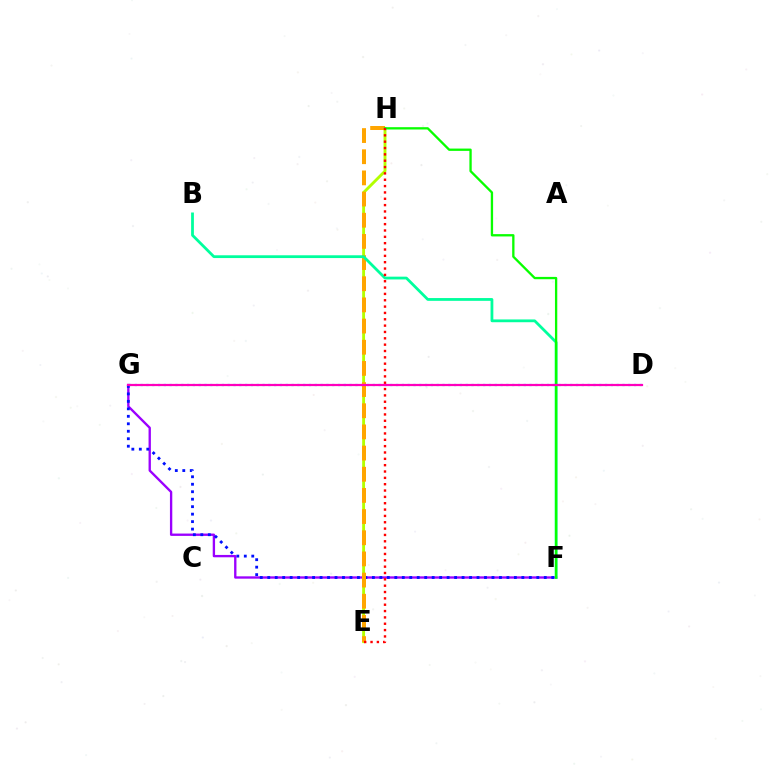{('F', 'G'): [{'color': '#9b00ff', 'line_style': 'solid', 'thickness': 1.69}, {'color': '#0010ff', 'line_style': 'dotted', 'thickness': 2.03}], ('E', 'H'): [{'color': '#b3ff00', 'line_style': 'solid', 'thickness': 2.07}, {'color': '#ffa500', 'line_style': 'dashed', 'thickness': 2.88}, {'color': '#ff0000', 'line_style': 'dotted', 'thickness': 1.72}], ('D', 'G'): [{'color': '#00b5ff', 'line_style': 'dotted', 'thickness': 1.58}, {'color': '#ff00bd', 'line_style': 'solid', 'thickness': 1.59}], ('B', 'F'): [{'color': '#00ff9d', 'line_style': 'solid', 'thickness': 2.0}], ('F', 'H'): [{'color': '#08ff00', 'line_style': 'solid', 'thickness': 1.67}]}